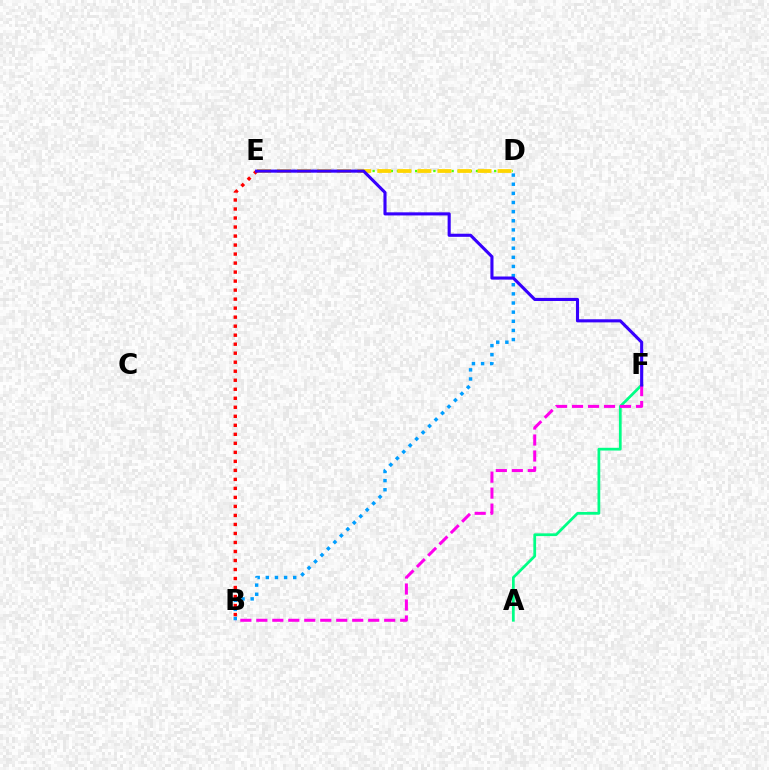{('A', 'F'): [{'color': '#00ff86', 'line_style': 'solid', 'thickness': 1.98}], ('D', 'E'): [{'color': '#4fff00', 'line_style': 'dotted', 'thickness': 1.65}, {'color': '#ffd500', 'line_style': 'dashed', 'thickness': 2.72}], ('B', 'F'): [{'color': '#ff00ed', 'line_style': 'dashed', 'thickness': 2.17}], ('B', 'D'): [{'color': '#009eff', 'line_style': 'dotted', 'thickness': 2.48}], ('B', 'E'): [{'color': '#ff0000', 'line_style': 'dotted', 'thickness': 2.45}], ('E', 'F'): [{'color': '#3700ff', 'line_style': 'solid', 'thickness': 2.23}]}